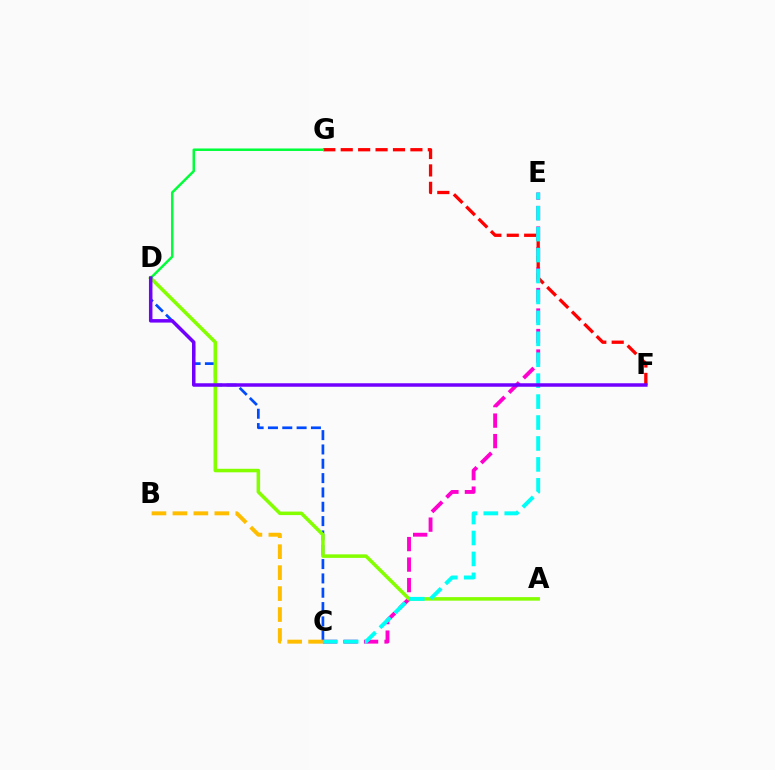{('C', 'D'): [{'color': '#004bff', 'line_style': 'dashed', 'thickness': 1.95}], ('B', 'C'): [{'color': '#ffbd00', 'line_style': 'dashed', 'thickness': 2.85}], ('C', 'E'): [{'color': '#ff00cf', 'line_style': 'dashed', 'thickness': 2.78}, {'color': '#00fff6', 'line_style': 'dashed', 'thickness': 2.84}], ('F', 'G'): [{'color': '#ff0000', 'line_style': 'dashed', 'thickness': 2.37}], ('A', 'D'): [{'color': '#84ff00', 'line_style': 'solid', 'thickness': 2.54}], ('D', 'G'): [{'color': '#00ff39', 'line_style': 'solid', 'thickness': 1.79}], ('D', 'F'): [{'color': '#7200ff', 'line_style': 'solid', 'thickness': 2.52}]}